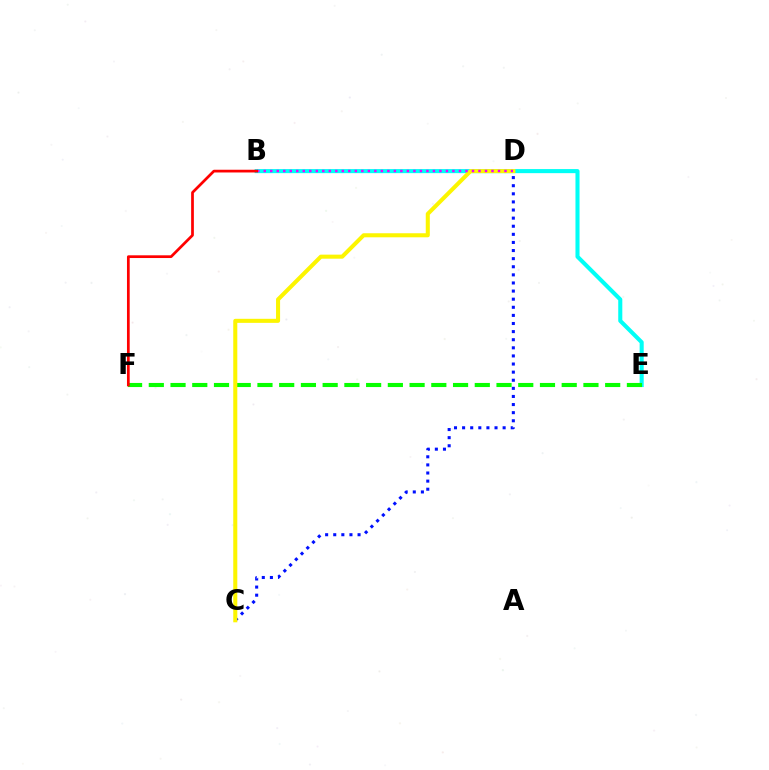{('B', 'E'): [{'color': '#00fff6', 'line_style': 'solid', 'thickness': 2.93}], ('C', 'D'): [{'color': '#0010ff', 'line_style': 'dotted', 'thickness': 2.2}, {'color': '#fcf500', 'line_style': 'solid', 'thickness': 2.92}], ('E', 'F'): [{'color': '#08ff00', 'line_style': 'dashed', 'thickness': 2.95}], ('B', 'D'): [{'color': '#ee00ff', 'line_style': 'dotted', 'thickness': 1.77}], ('B', 'F'): [{'color': '#ff0000', 'line_style': 'solid', 'thickness': 1.96}]}